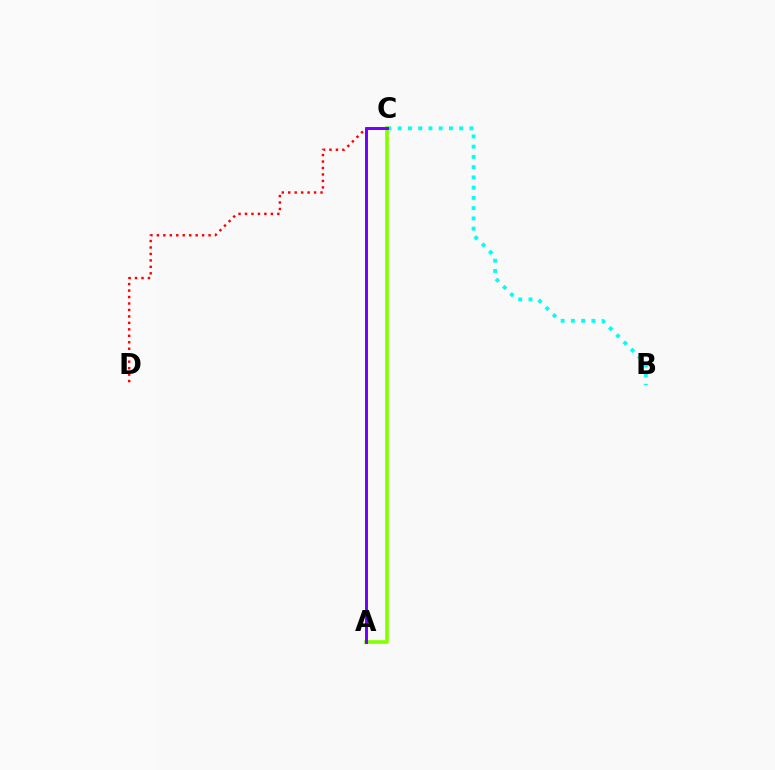{('B', 'C'): [{'color': '#00fff6', 'line_style': 'dotted', 'thickness': 2.78}], ('C', 'D'): [{'color': '#ff0000', 'line_style': 'dotted', 'thickness': 1.76}], ('A', 'C'): [{'color': '#84ff00', 'line_style': 'solid', 'thickness': 2.62}, {'color': '#7200ff', 'line_style': 'solid', 'thickness': 2.13}]}